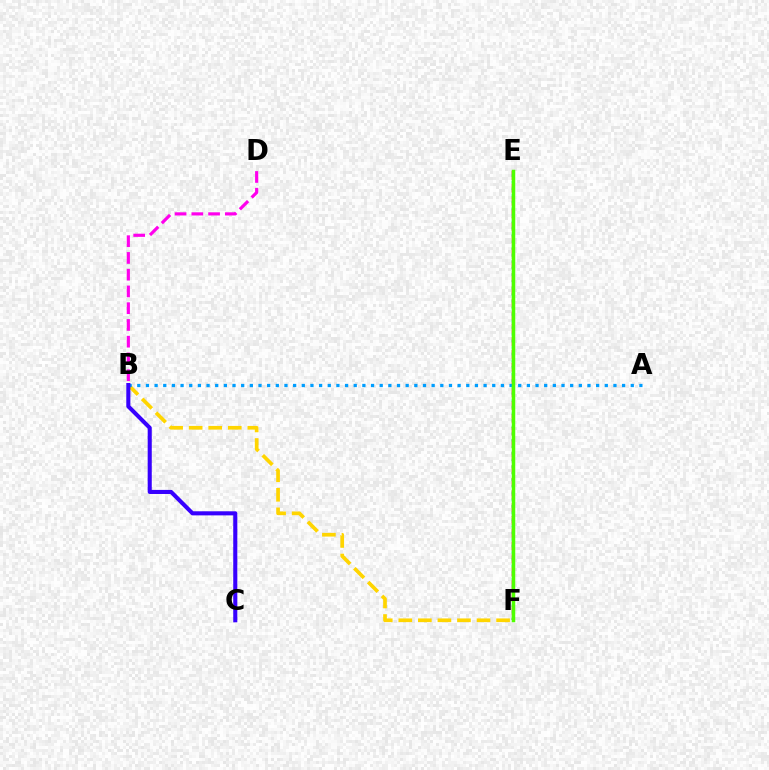{('E', 'F'): [{'color': '#ff0000', 'line_style': 'dashed', 'thickness': 1.74}, {'color': '#00ff86', 'line_style': 'dotted', 'thickness': 1.8}, {'color': '#4fff00', 'line_style': 'solid', 'thickness': 2.51}], ('B', 'F'): [{'color': '#ffd500', 'line_style': 'dashed', 'thickness': 2.66}], ('A', 'B'): [{'color': '#009eff', 'line_style': 'dotted', 'thickness': 2.35}], ('B', 'D'): [{'color': '#ff00ed', 'line_style': 'dashed', 'thickness': 2.28}], ('B', 'C'): [{'color': '#3700ff', 'line_style': 'solid', 'thickness': 2.94}]}